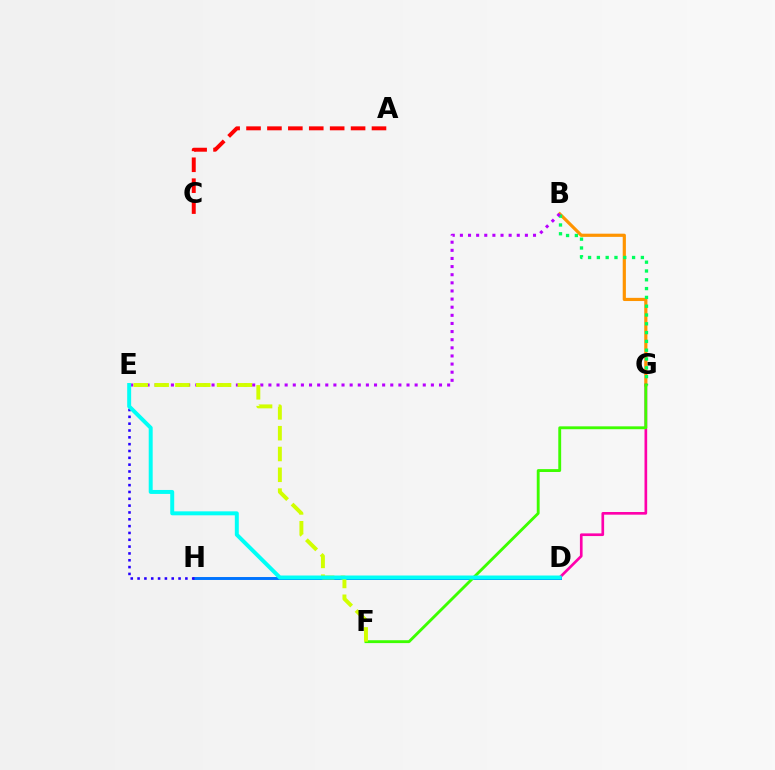{('A', 'C'): [{'color': '#ff0000', 'line_style': 'dashed', 'thickness': 2.84}], ('B', 'G'): [{'color': '#ff9400', 'line_style': 'solid', 'thickness': 2.29}, {'color': '#00ff5c', 'line_style': 'dotted', 'thickness': 2.39}], ('D', 'G'): [{'color': '#ff00ac', 'line_style': 'solid', 'thickness': 1.92}], ('D', 'H'): [{'color': '#0074ff', 'line_style': 'solid', 'thickness': 2.11}], ('B', 'E'): [{'color': '#b900ff', 'line_style': 'dotted', 'thickness': 2.21}], ('F', 'G'): [{'color': '#3dff00', 'line_style': 'solid', 'thickness': 2.06}], ('E', 'H'): [{'color': '#2500ff', 'line_style': 'dotted', 'thickness': 1.86}], ('E', 'F'): [{'color': '#d1ff00', 'line_style': 'dashed', 'thickness': 2.83}], ('D', 'E'): [{'color': '#00fff6', 'line_style': 'solid', 'thickness': 2.85}]}